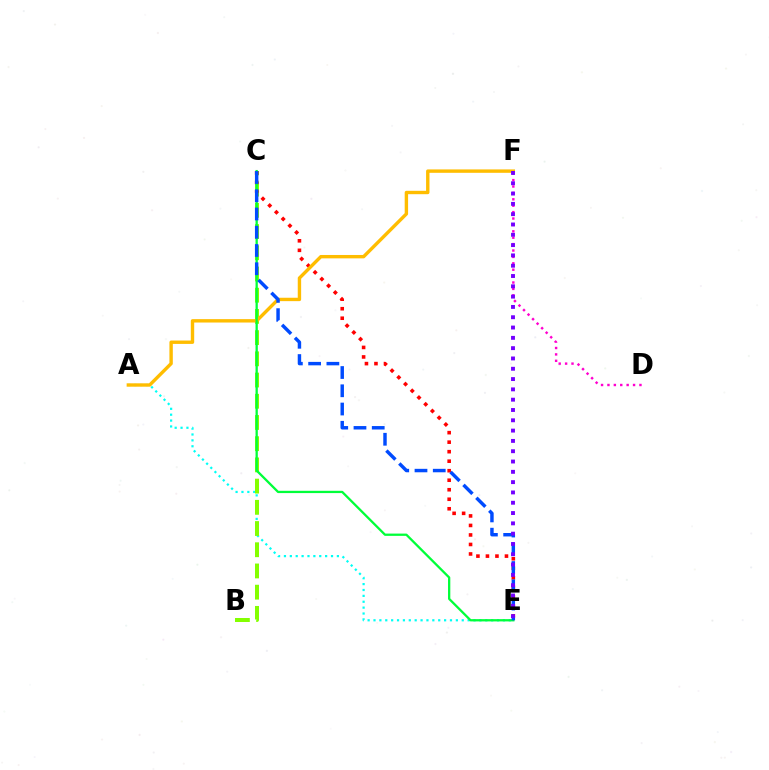{('A', 'E'): [{'color': '#00fff6', 'line_style': 'dotted', 'thickness': 1.6}], ('D', 'F'): [{'color': '#ff00cf', 'line_style': 'dotted', 'thickness': 1.74}], ('B', 'C'): [{'color': '#84ff00', 'line_style': 'dashed', 'thickness': 2.88}], ('C', 'E'): [{'color': '#ff0000', 'line_style': 'dotted', 'thickness': 2.58}, {'color': '#00ff39', 'line_style': 'solid', 'thickness': 1.64}, {'color': '#004bff', 'line_style': 'dashed', 'thickness': 2.48}], ('A', 'F'): [{'color': '#ffbd00', 'line_style': 'solid', 'thickness': 2.44}], ('E', 'F'): [{'color': '#7200ff', 'line_style': 'dotted', 'thickness': 2.8}]}